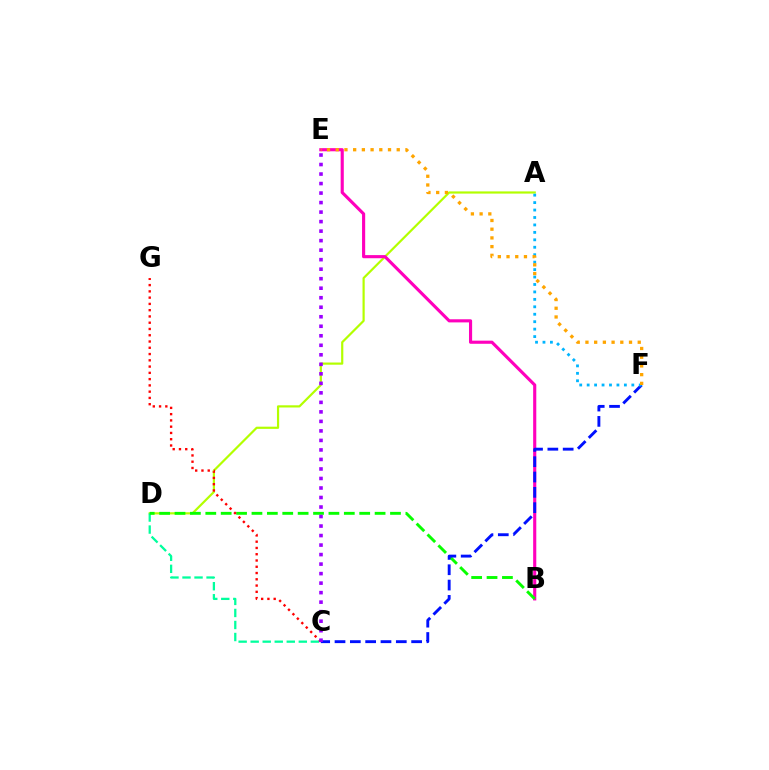{('A', 'D'): [{'color': '#b3ff00', 'line_style': 'solid', 'thickness': 1.58}], ('B', 'E'): [{'color': '#ff00bd', 'line_style': 'solid', 'thickness': 2.25}], ('C', 'D'): [{'color': '#00ff9d', 'line_style': 'dashed', 'thickness': 1.63}], ('B', 'D'): [{'color': '#08ff00', 'line_style': 'dashed', 'thickness': 2.09}], ('C', 'G'): [{'color': '#ff0000', 'line_style': 'dotted', 'thickness': 1.7}], ('C', 'F'): [{'color': '#0010ff', 'line_style': 'dashed', 'thickness': 2.08}], ('A', 'F'): [{'color': '#00b5ff', 'line_style': 'dotted', 'thickness': 2.02}], ('C', 'E'): [{'color': '#9b00ff', 'line_style': 'dotted', 'thickness': 2.58}], ('E', 'F'): [{'color': '#ffa500', 'line_style': 'dotted', 'thickness': 2.37}]}